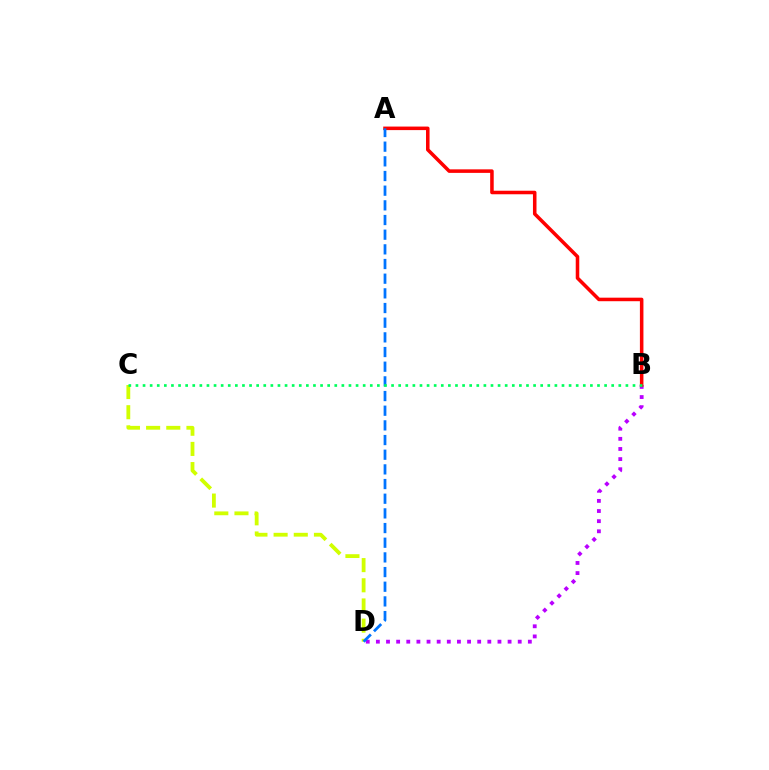{('C', 'D'): [{'color': '#d1ff00', 'line_style': 'dashed', 'thickness': 2.74}], ('B', 'D'): [{'color': '#b900ff', 'line_style': 'dotted', 'thickness': 2.75}], ('A', 'B'): [{'color': '#ff0000', 'line_style': 'solid', 'thickness': 2.55}], ('A', 'D'): [{'color': '#0074ff', 'line_style': 'dashed', 'thickness': 1.99}], ('B', 'C'): [{'color': '#00ff5c', 'line_style': 'dotted', 'thickness': 1.93}]}